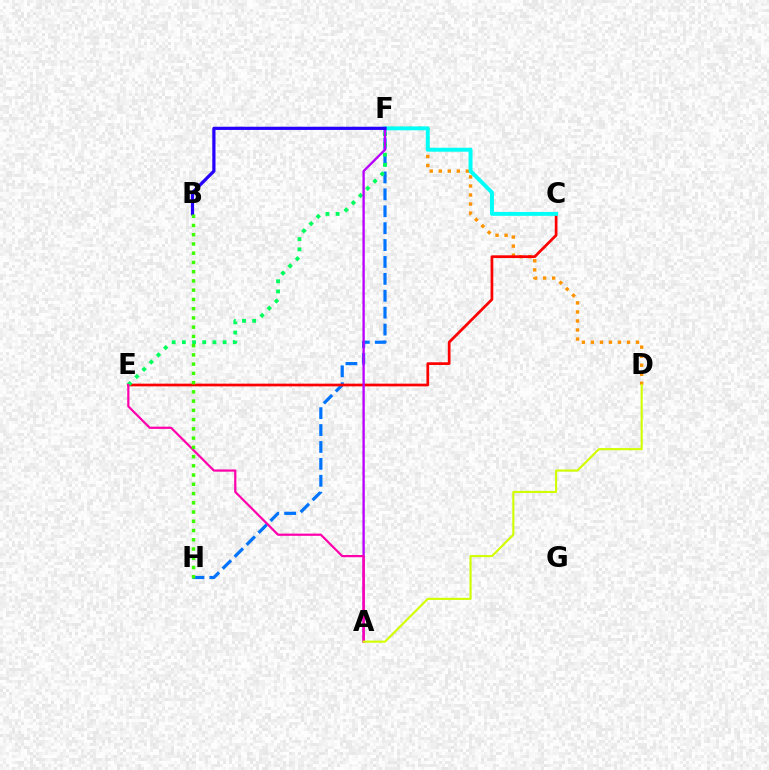{('D', 'F'): [{'color': '#ff9400', 'line_style': 'dotted', 'thickness': 2.46}], ('F', 'H'): [{'color': '#0074ff', 'line_style': 'dashed', 'thickness': 2.3}], ('C', 'E'): [{'color': '#ff0000', 'line_style': 'solid', 'thickness': 1.95}], ('E', 'F'): [{'color': '#00ff5c', 'line_style': 'dotted', 'thickness': 2.77}], ('C', 'F'): [{'color': '#00fff6', 'line_style': 'solid', 'thickness': 2.82}], ('A', 'F'): [{'color': '#b900ff', 'line_style': 'solid', 'thickness': 1.68}], ('A', 'E'): [{'color': '#ff00ac', 'line_style': 'solid', 'thickness': 1.6}], ('B', 'F'): [{'color': '#2500ff', 'line_style': 'solid', 'thickness': 2.31}], ('B', 'H'): [{'color': '#3dff00', 'line_style': 'dotted', 'thickness': 2.51}], ('A', 'D'): [{'color': '#d1ff00', 'line_style': 'solid', 'thickness': 1.52}]}